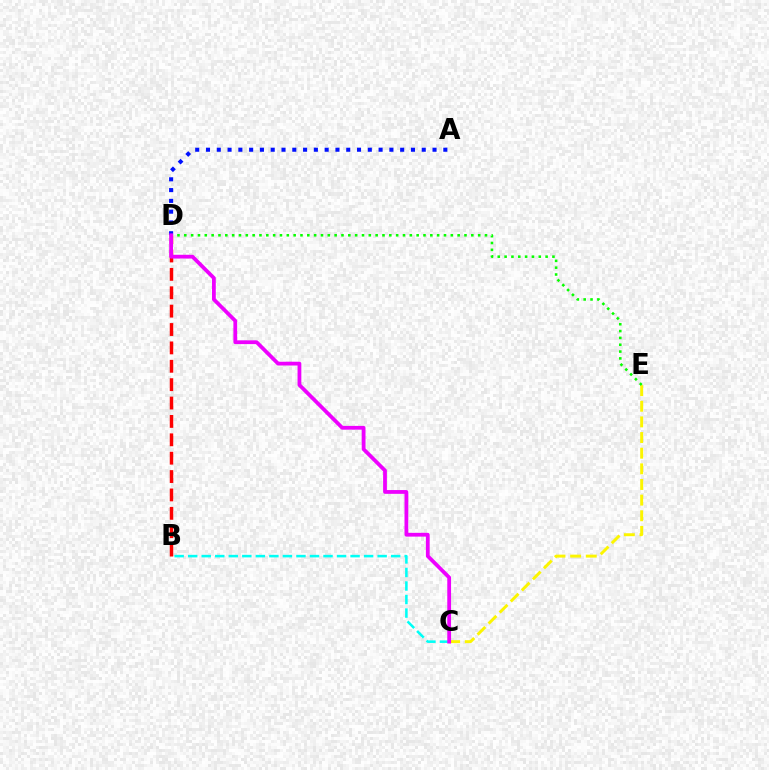{('A', 'D'): [{'color': '#0010ff', 'line_style': 'dotted', 'thickness': 2.93}], ('C', 'E'): [{'color': '#fcf500', 'line_style': 'dashed', 'thickness': 2.13}], ('D', 'E'): [{'color': '#08ff00', 'line_style': 'dotted', 'thickness': 1.86}], ('B', 'C'): [{'color': '#00fff6', 'line_style': 'dashed', 'thickness': 1.84}], ('B', 'D'): [{'color': '#ff0000', 'line_style': 'dashed', 'thickness': 2.5}], ('C', 'D'): [{'color': '#ee00ff', 'line_style': 'solid', 'thickness': 2.72}]}